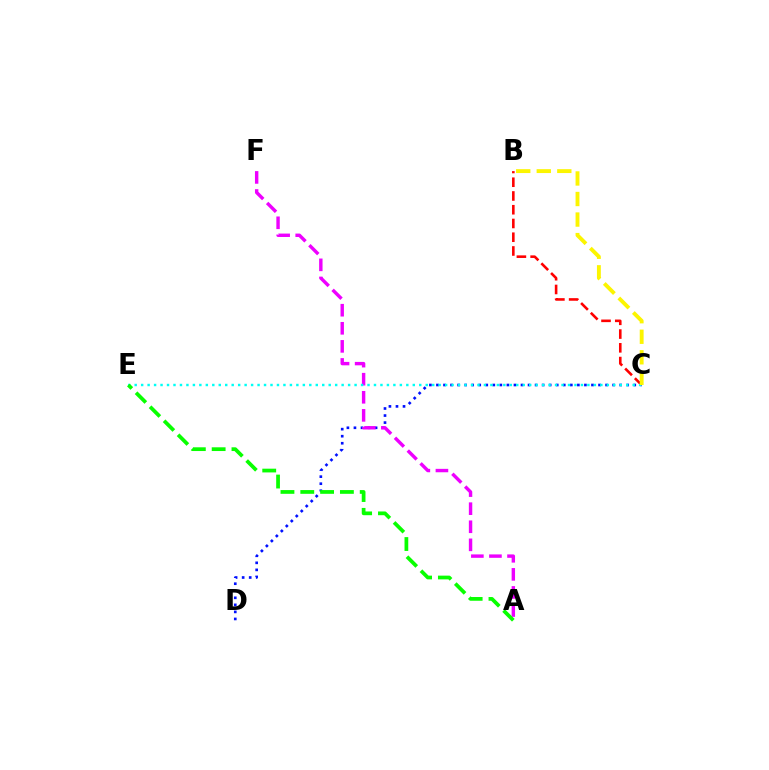{('C', 'D'): [{'color': '#0010ff', 'line_style': 'dotted', 'thickness': 1.91}], ('A', 'F'): [{'color': '#ee00ff', 'line_style': 'dashed', 'thickness': 2.46}], ('B', 'C'): [{'color': '#ff0000', 'line_style': 'dashed', 'thickness': 1.87}, {'color': '#fcf500', 'line_style': 'dashed', 'thickness': 2.79}], ('C', 'E'): [{'color': '#00fff6', 'line_style': 'dotted', 'thickness': 1.76}], ('A', 'E'): [{'color': '#08ff00', 'line_style': 'dashed', 'thickness': 2.69}]}